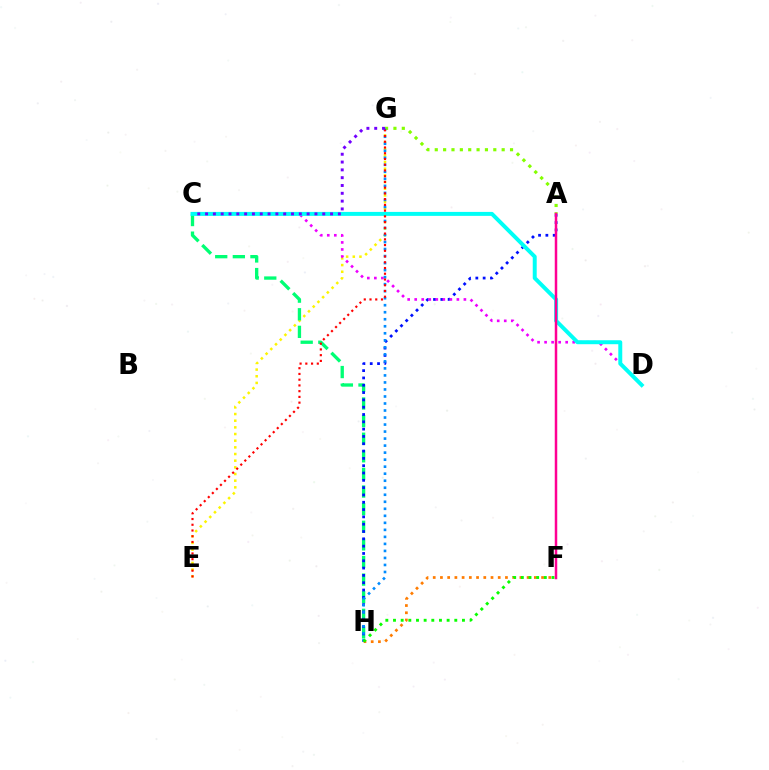{('E', 'G'): [{'color': '#fcf500', 'line_style': 'dotted', 'thickness': 1.81}, {'color': '#ff0000', 'line_style': 'dotted', 'thickness': 1.56}], ('C', 'H'): [{'color': '#00ff74', 'line_style': 'dashed', 'thickness': 2.39}], ('A', 'H'): [{'color': '#0010ff', 'line_style': 'dotted', 'thickness': 1.99}], ('A', 'G'): [{'color': '#84ff00', 'line_style': 'dotted', 'thickness': 2.27}], ('C', 'D'): [{'color': '#ee00ff', 'line_style': 'dotted', 'thickness': 1.91}, {'color': '#00fff6', 'line_style': 'solid', 'thickness': 2.85}], ('G', 'H'): [{'color': '#008cff', 'line_style': 'dotted', 'thickness': 1.91}], ('C', 'G'): [{'color': '#7200ff', 'line_style': 'dotted', 'thickness': 2.12}], ('F', 'H'): [{'color': '#ff7c00', 'line_style': 'dotted', 'thickness': 1.96}, {'color': '#08ff00', 'line_style': 'dotted', 'thickness': 2.08}], ('A', 'F'): [{'color': '#ff0094', 'line_style': 'solid', 'thickness': 1.8}]}